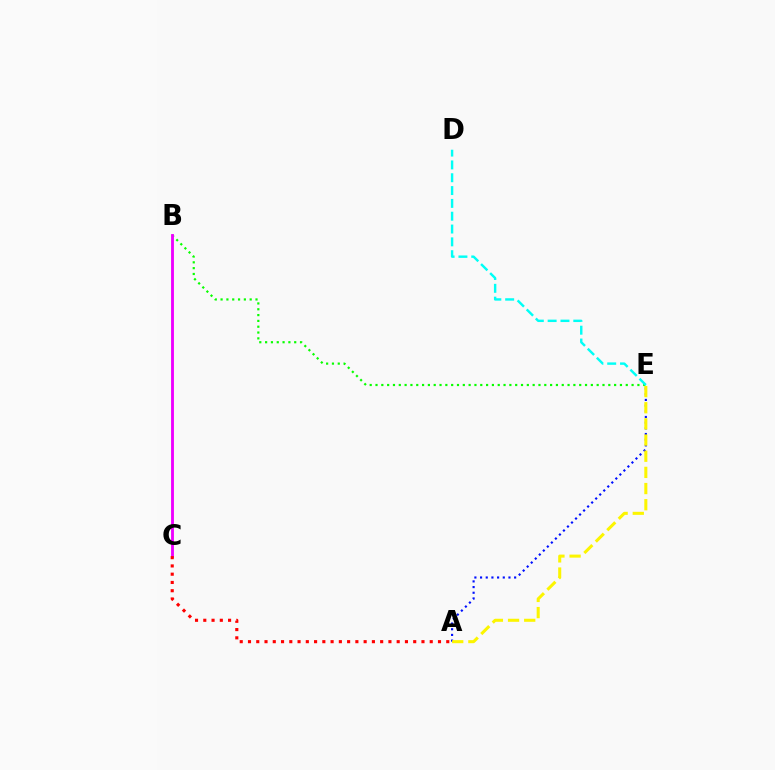{('B', 'E'): [{'color': '#08ff00', 'line_style': 'dotted', 'thickness': 1.58}], ('B', 'C'): [{'color': '#ee00ff', 'line_style': 'solid', 'thickness': 2.06}], ('A', 'C'): [{'color': '#ff0000', 'line_style': 'dotted', 'thickness': 2.24}], ('A', 'E'): [{'color': '#0010ff', 'line_style': 'dotted', 'thickness': 1.54}, {'color': '#fcf500', 'line_style': 'dashed', 'thickness': 2.2}], ('D', 'E'): [{'color': '#00fff6', 'line_style': 'dashed', 'thickness': 1.74}]}